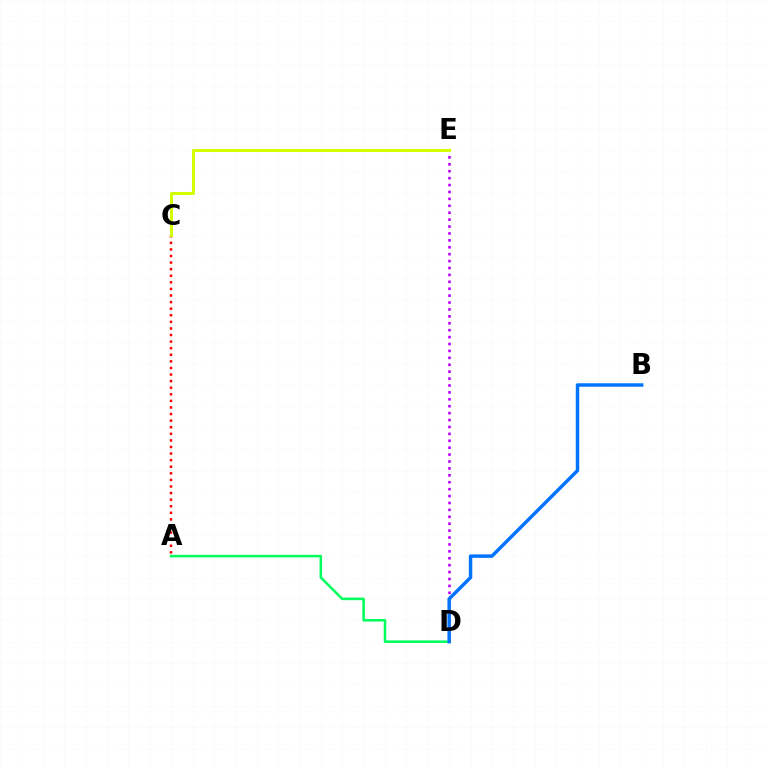{('D', 'E'): [{'color': '#b900ff', 'line_style': 'dotted', 'thickness': 1.88}], ('A', 'C'): [{'color': '#ff0000', 'line_style': 'dotted', 'thickness': 1.79}], ('A', 'D'): [{'color': '#00ff5c', 'line_style': 'solid', 'thickness': 1.83}], ('C', 'E'): [{'color': '#d1ff00', 'line_style': 'solid', 'thickness': 2.18}], ('B', 'D'): [{'color': '#0074ff', 'line_style': 'solid', 'thickness': 2.48}]}